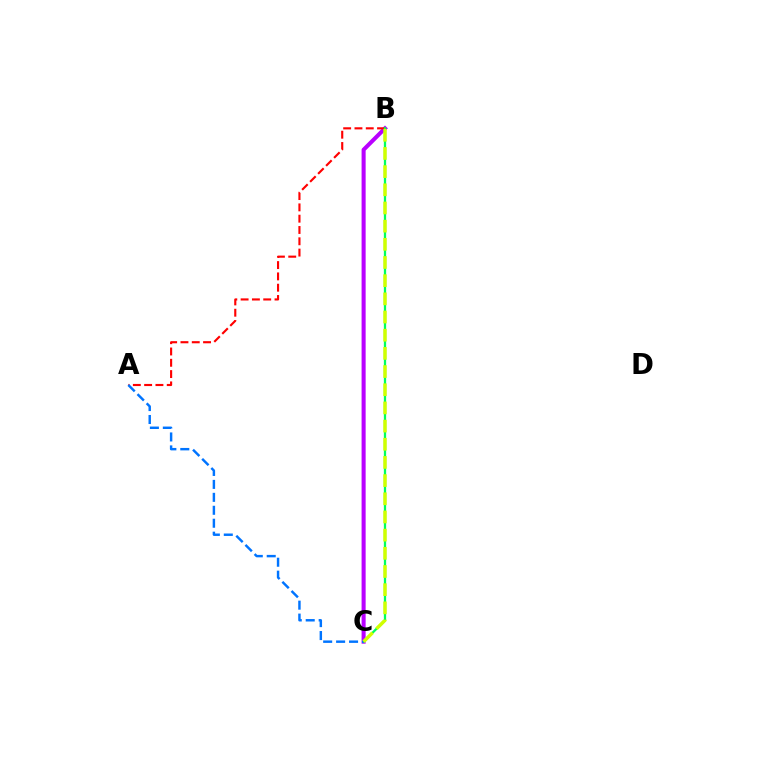{('B', 'C'): [{'color': '#b900ff', 'line_style': 'solid', 'thickness': 2.92}, {'color': '#00ff5c', 'line_style': 'solid', 'thickness': 1.64}, {'color': '#d1ff00', 'line_style': 'dashed', 'thickness': 2.47}], ('A', 'B'): [{'color': '#ff0000', 'line_style': 'dashed', 'thickness': 1.54}], ('A', 'C'): [{'color': '#0074ff', 'line_style': 'dashed', 'thickness': 1.76}]}